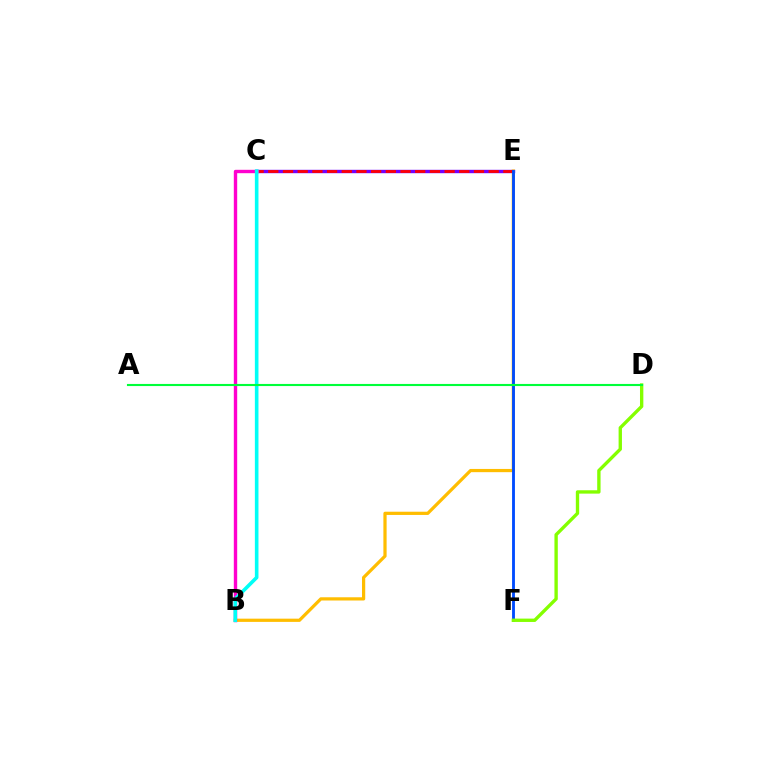{('C', 'E'): [{'color': '#7200ff', 'line_style': 'solid', 'thickness': 2.45}, {'color': '#ff0000', 'line_style': 'dashed', 'thickness': 2.0}], ('B', 'E'): [{'color': '#ffbd00', 'line_style': 'solid', 'thickness': 2.32}], ('E', 'F'): [{'color': '#004bff', 'line_style': 'solid', 'thickness': 2.05}], ('B', 'C'): [{'color': '#ff00cf', 'line_style': 'solid', 'thickness': 2.44}, {'color': '#00fff6', 'line_style': 'solid', 'thickness': 2.6}], ('D', 'F'): [{'color': '#84ff00', 'line_style': 'solid', 'thickness': 2.41}], ('A', 'D'): [{'color': '#00ff39', 'line_style': 'solid', 'thickness': 1.53}]}